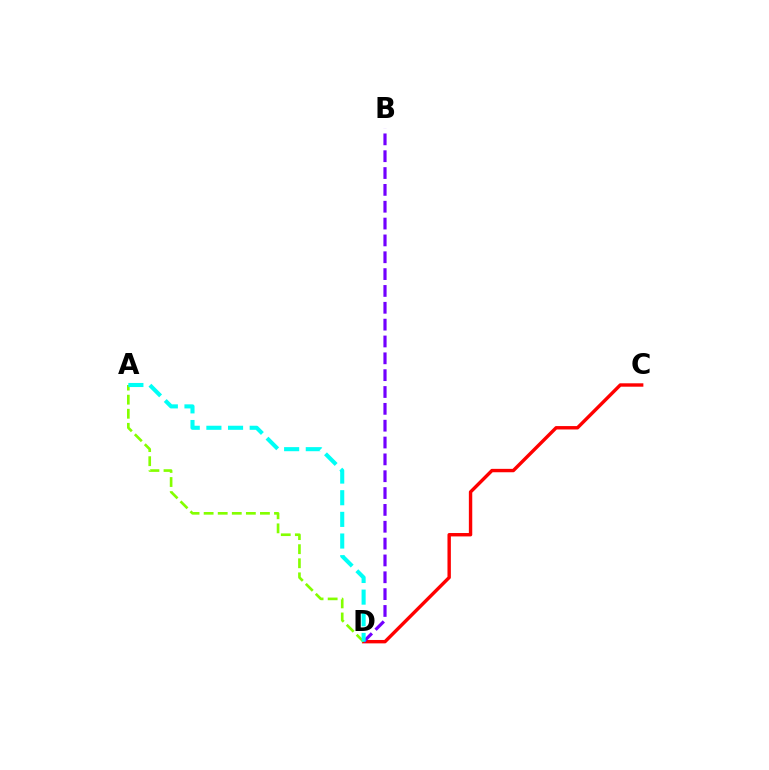{('C', 'D'): [{'color': '#ff0000', 'line_style': 'solid', 'thickness': 2.45}], ('B', 'D'): [{'color': '#7200ff', 'line_style': 'dashed', 'thickness': 2.29}], ('A', 'D'): [{'color': '#84ff00', 'line_style': 'dashed', 'thickness': 1.91}, {'color': '#00fff6', 'line_style': 'dashed', 'thickness': 2.94}]}